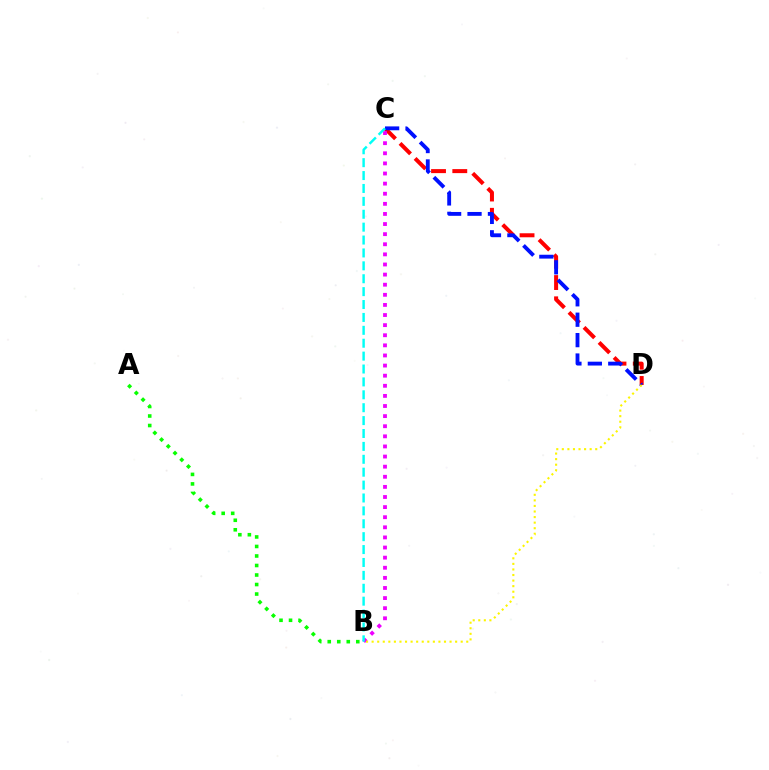{('A', 'B'): [{'color': '#08ff00', 'line_style': 'dotted', 'thickness': 2.59}], ('C', 'D'): [{'color': '#ff0000', 'line_style': 'dashed', 'thickness': 2.89}, {'color': '#0010ff', 'line_style': 'dashed', 'thickness': 2.77}], ('B', 'C'): [{'color': '#ee00ff', 'line_style': 'dotted', 'thickness': 2.75}, {'color': '#00fff6', 'line_style': 'dashed', 'thickness': 1.75}], ('B', 'D'): [{'color': '#fcf500', 'line_style': 'dotted', 'thickness': 1.51}]}